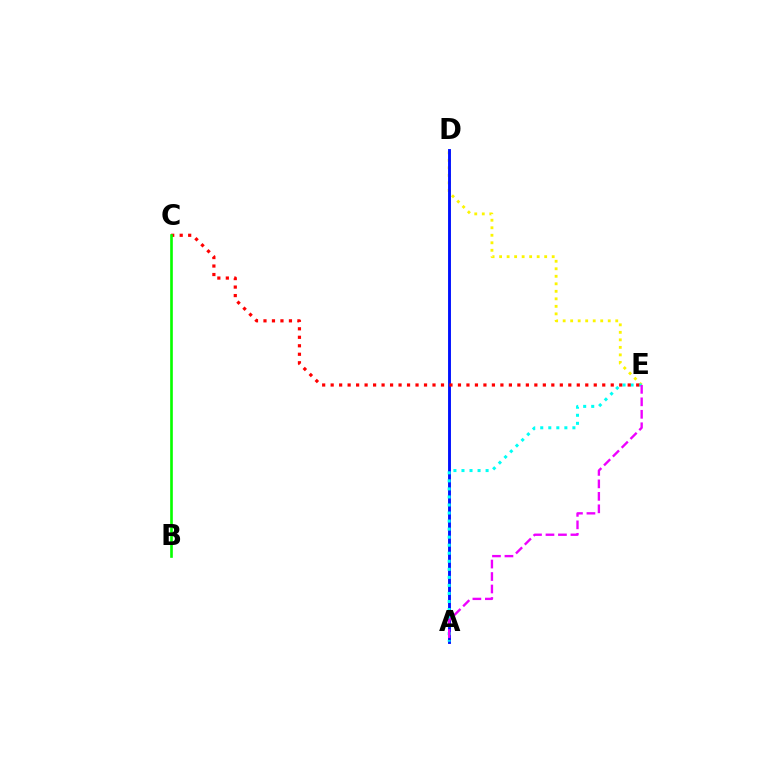{('D', 'E'): [{'color': '#fcf500', 'line_style': 'dotted', 'thickness': 2.04}], ('A', 'D'): [{'color': '#0010ff', 'line_style': 'solid', 'thickness': 2.08}], ('A', 'E'): [{'color': '#00fff6', 'line_style': 'dotted', 'thickness': 2.18}, {'color': '#ee00ff', 'line_style': 'dashed', 'thickness': 1.69}], ('C', 'E'): [{'color': '#ff0000', 'line_style': 'dotted', 'thickness': 2.31}], ('B', 'C'): [{'color': '#08ff00', 'line_style': 'solid', 'thickness': 1.91}]}